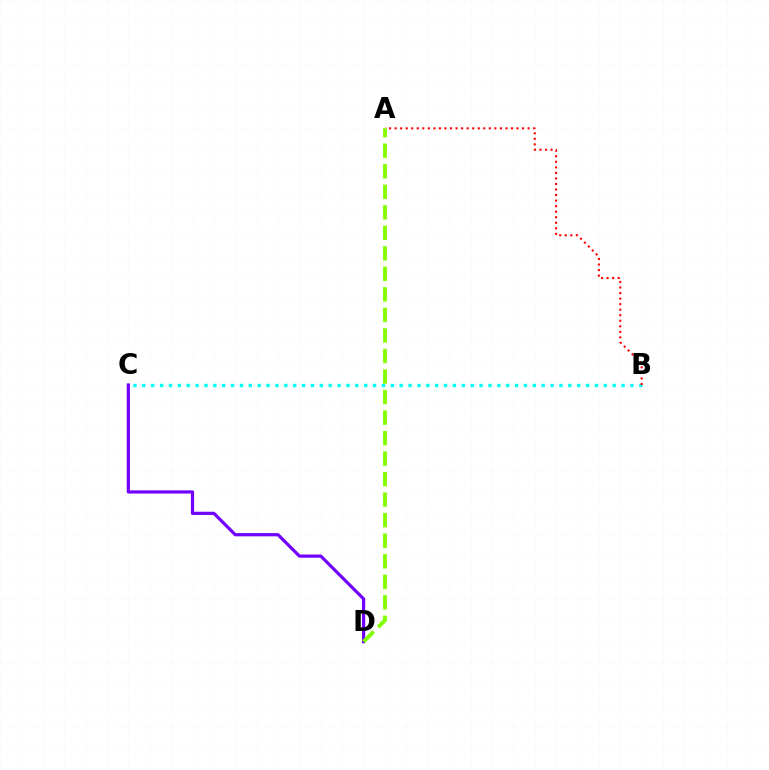{('B', 'C'): [{'color': '#00fff6', 'line_style': 'dotted', 'thickness': 2.41}], ('C', 'D'): [{'color': '#7200ff', 'line_style': 'solid', 'thickness': 2.3}], ('A', 'B'): [{'color': '#ff0000', 'line_style': 'dotted', 'thickness': 1.51}], ('A', 'D'): [{'color': '#84ff00', 'line_style': 'dashed', 'thickness': 2.79}]}